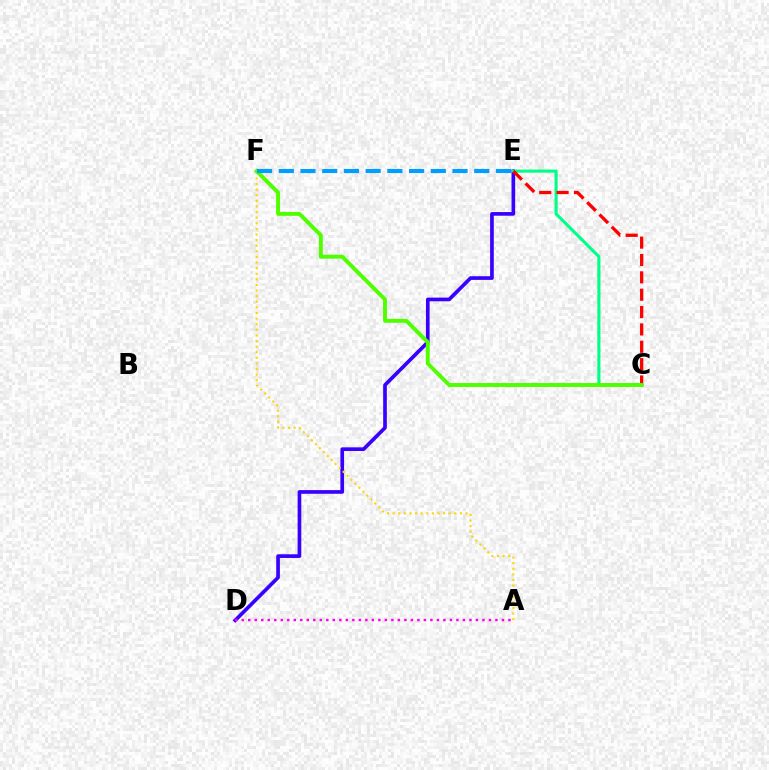{('D', 'E'): [{'color': '#3700ff', 'line_style': 'solid', 'thickness': 2.64}], ('A', 'F'): [{'color': '#ffd500', 'line_style': 'dotted', 'thickness': 1.52}], ('C', 'E'): [{'color': '#00ff86', 'line_style': 'solid', 'thickness': 2.25}, {'color': '#ff0000', 'line_style': 'dashed', 'thickness': 2.36}], ('A', 'D'): [{'color': '#ff00ed', 'line_style': 'dotted', 'thickness': 1.77}], ('C', 'F'): [{'color': '#4fff00', 'line_style': 'solid', 'thickness': 2.81}], ('E', 'F'): [{'color': '#009eff', 'line_style': 'dashed', 'thickness': 2.95}]}